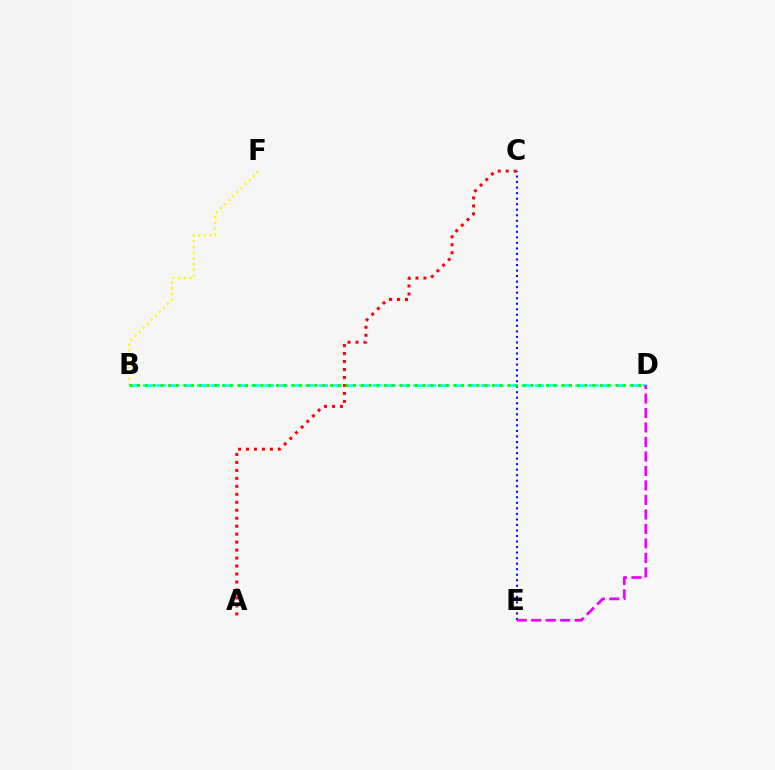{('C', 'E'): [{'color': '#0010ff', 'line_style': 'dotted', 'thickness': 1.5}], ('B', 'D'): [{'color': '#00fff6', 'line_style': 'dashed', 'thickness': 1.84}, {'color': '#08ff00', 'line_style': 'dotted', 'thickness': 2.1}], ('B', 'F'): [{'color': '#fcf500', 'line_style': 'dotted', 'thickness': 1.55}], ('A', 'C'): [{'color': '#ff0000', 'line_style': 'dotted', 'thickness': 2.17}], ('D', 'E'): [{'color': '#ee00ff', 'line_style': 'dashed', 'thickness': 1.97}]}